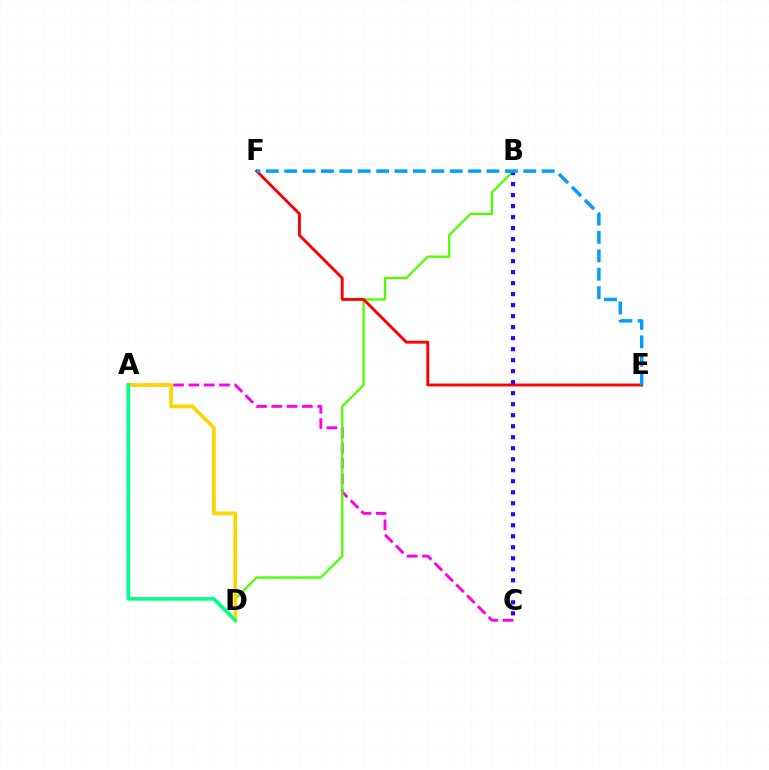{('A', 'C'): [{'color': '#ff00ed', 'line_style': 'dashed', 'thickness': 2.08}], ('B', 'D'): [{'color': '#4fff00', 'line_style': 'solid', 'thickness': 1.65}], ('A', 'D'): [{'color': '#ffd500', 'line_style': 'solid', 'thickness': 2.66}, {'color': '#00ff86', 'line_style': 'solid', 'thickness': 2.6}], ('E', 'F'): [{'color': '#ff0000', 'line_style': 'solid', 'thickness': 2.07}, {'color': '#009eff', 'line_style': 'dashed', 'thickness': 2.5}], ('B', 'C'): [{'color': '#3700ff', 'line_style': 'dotted', 'thickness': 2.99}]}